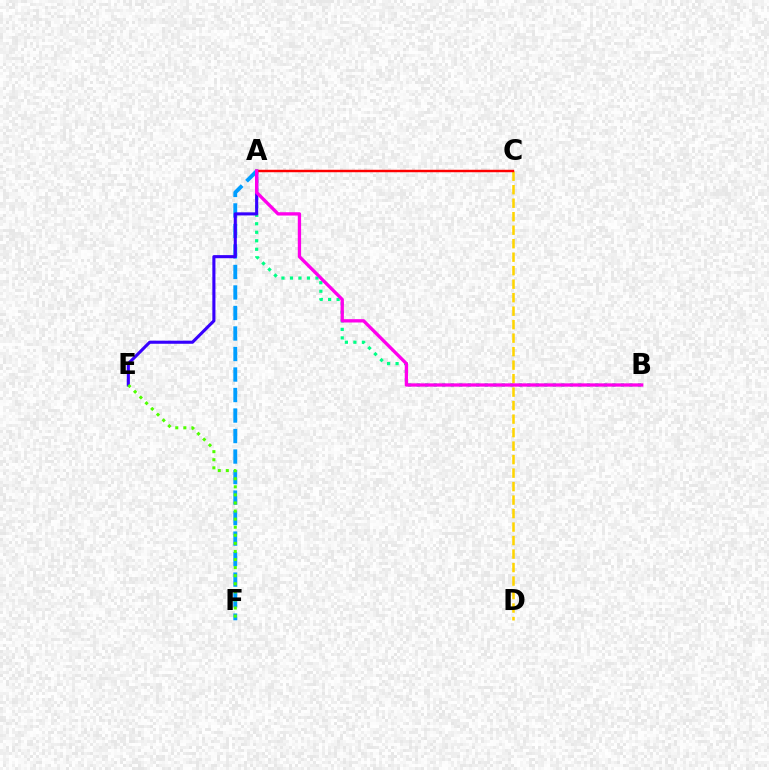{('A', 'B'): [{'color': '#00ff86', 'line_style': 'dotted', 'thickness': 2.31}, {'color': '#ff00ed', 'line_style': 'solid', 'thickness': 2.38}], ('A', 'F'): [{'color': '#009eff', 'line_style': 'dashed', 'thickness': 2.79}], ('C', 'D'): [{'color': '#ffd500', 'line_style': 'dashed', 'thickness': 1.83}], ('A', 'E'): [{'color': '#3700ff', 'line_style': 'solid', 'thickness': 2.23}], ('A', 'C'): [{'color': '#ff0000', 'line_style': 'solid', 'thickness': 1.76}], ('E', 'F'): [{'color': '#4fff00', 'line_style': 'dotted', 'thickness': 2.2}]}